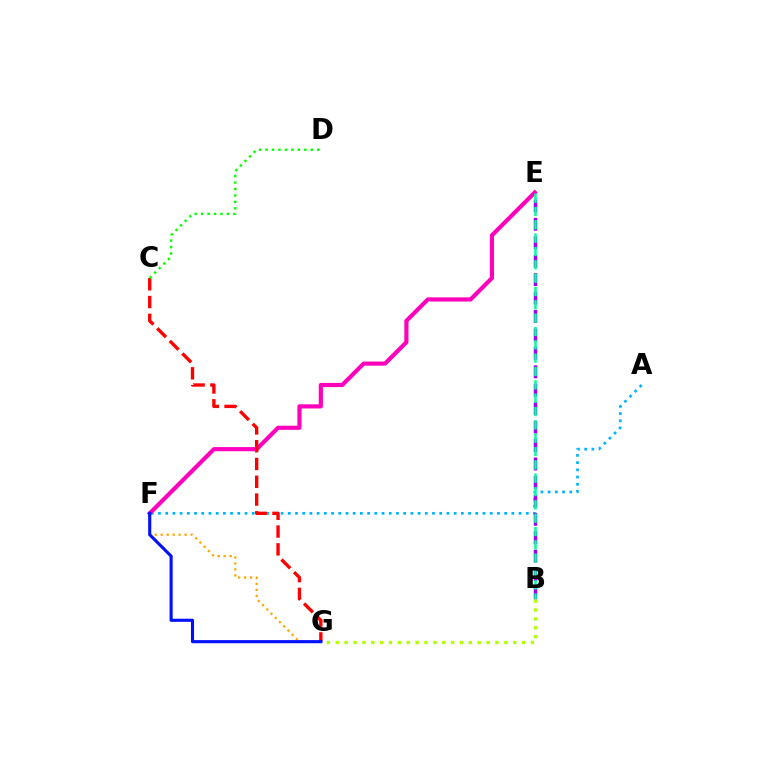{('F', 'G'): [{'color': '#ffa500', 'line_style': 'dotted', 'thickness': 1.63}, {'color': '#0010ff', 'line_style': 'solid', 'thickness': 2.24}], ('A', 'F'): [{'color': '#00b5ff', 'line_style': 'dotted', 'thickness': 1.96}], ('E', 'F'): [{'color': '#ff00bd', 'line_style': 'solid', 'thickness': 2.99}], ('C', 'G'): [{'color': '#ff0000', 'line_style': 'dashed', 'thickness': 2.42}], ('C', 'D'): [{'color': '#08ff00', 'line_style': 'dotted', 'thickness': 1.75}], ('B', 'E'): [{'color': '#9b00ff', 'line_style': 'dashed', 'thickness': 2.5}, {'color': '#00ff9d', 'line_style': 'dashed', 'thickness': 1.81}], ('B', 'G'): [{'color': '#b3ff00', 'line_style': 'dotted', 'thickness': 2.41}]}